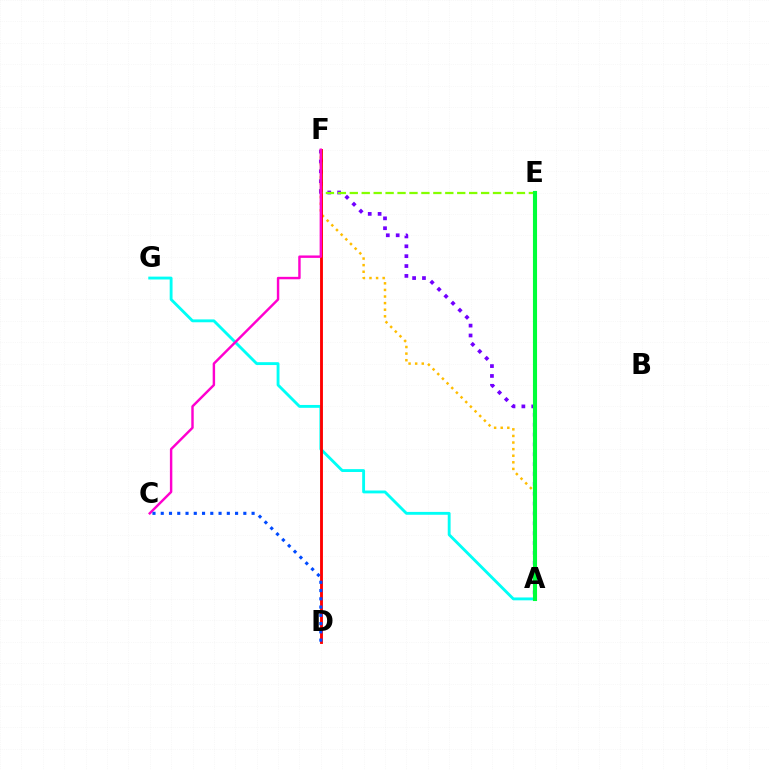{('A', 'F'): [{'color': '#ffbd00', 'line_style': 'dotted', 'thickness': 1.79}, {'color': '#7200ff', 'line_style': 'dotted', 'thickness': 2.68}], ('A', 'G'): [{'color': '#00fff6', 'line_style': 'solid', 'thickness': 2.06}], ('D', 'F'): [{'color': '#ff0000', 'line_style': 'solid', 'thickness': 2.06}], ('E', 'F'): [{'color': '#84ff00', 'line_style': 'dashed', 'thickness': 1.62}], ('C', 'F'): [{'color': '#ff00cf', 'line_style': 'solid', 'thickness': 1.75}], ('C', 'D'): [{'color': '#004bff', 'line_style': 'dotted', 'thickness': 2.24}], ('A', 'E'): [{'color': '#00ff39', 'line_style': 'solid', 'thickness': 2.95}]}